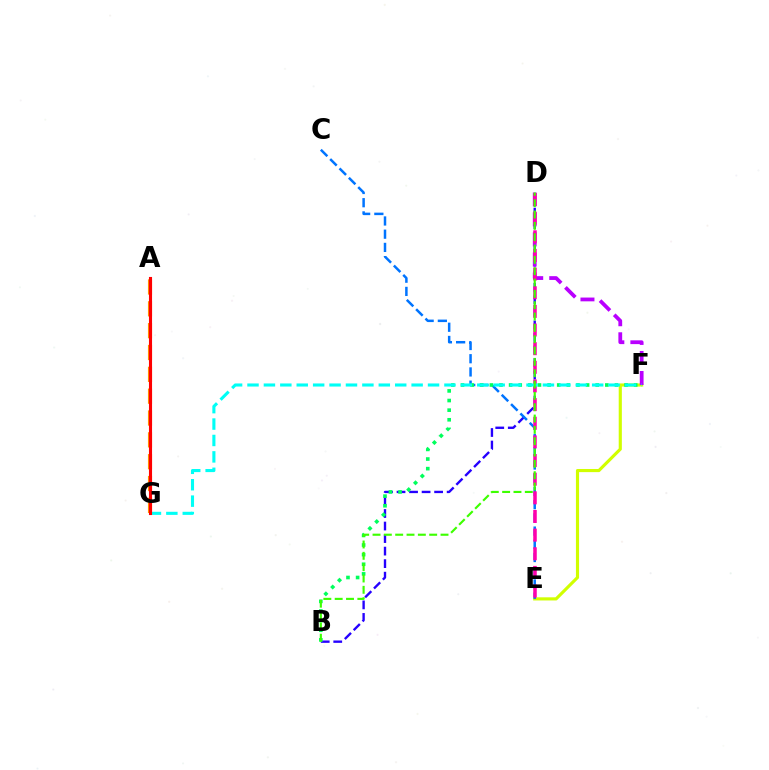{('E', 'F'): [{'color': '#d1ff00', 'line_style': 'solid', 'thickness': 2.26}], ('B', 'D'): [{'color': '#2500ff', 'line_style': 'dashed', 'thickness': 1.7}, {'color': '#3dff00', 'line_style': 'dashed', 'thickness': 1.54}], ('C', 'E'): [{'color': '#0074ff', 'line_style': 'dashed', 'thickness': 1.8}], ('A', 'G'): [{'color': '#ff9400', 'line_style': 'dashed', 'thickness': 2.97}, {'color': '#ff0000', 'line_style': 'solid', 'thickness': 2.23}], ('B', 'F'): [{'color': '#00ff5c', 'line_style': 'dotted', 'thickness': 2.61}], ('D', 'F'): [{'color': '#b900ff', 'line_style': 'dashed', 'thickness': 2.72}], ('D', 'E'): [{'color': '#ff00ac', 'line_style': 'dashed', 'thickness': 2.53}], ('F', 'G'): [{'color': '#00fff6', 'line_style': 'dashed', 'thickness': 2.23}]}